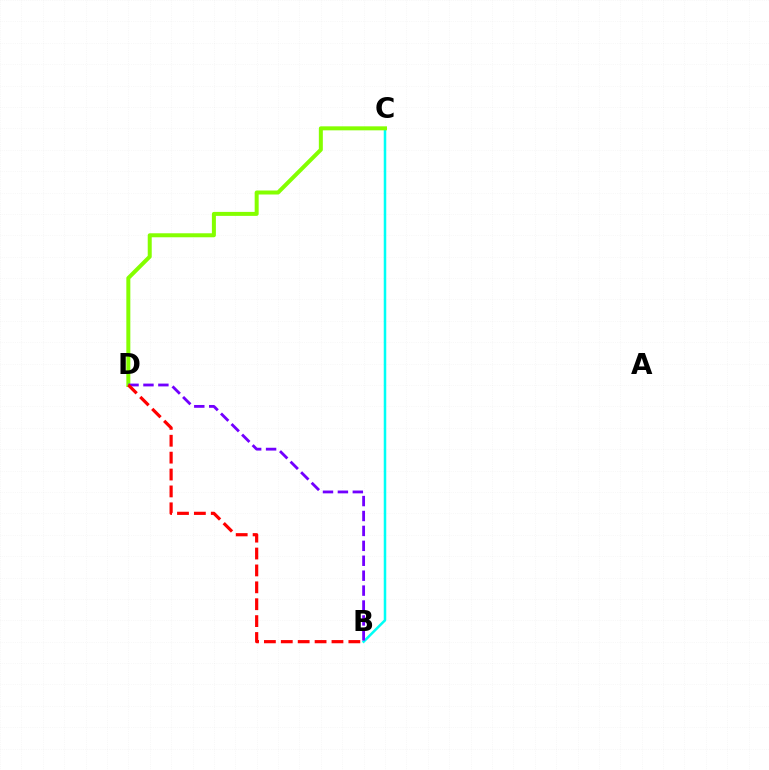{('B', 'C'): [{'color': '#00fff6', 'line_style': 'solid', 'thickness': 1.82}], ('C', 'D'): [{'color': '#84ff00', 'line_style': 'solid', 'thickness': 2.88}], ('B', 'D'): [{'color': '#7200ff', 'line_style': 'dashed', 'thickness': 2.03}, {'color': '#ff0000', 'line_style': 'dashed', 'thickness': 2.29}]}